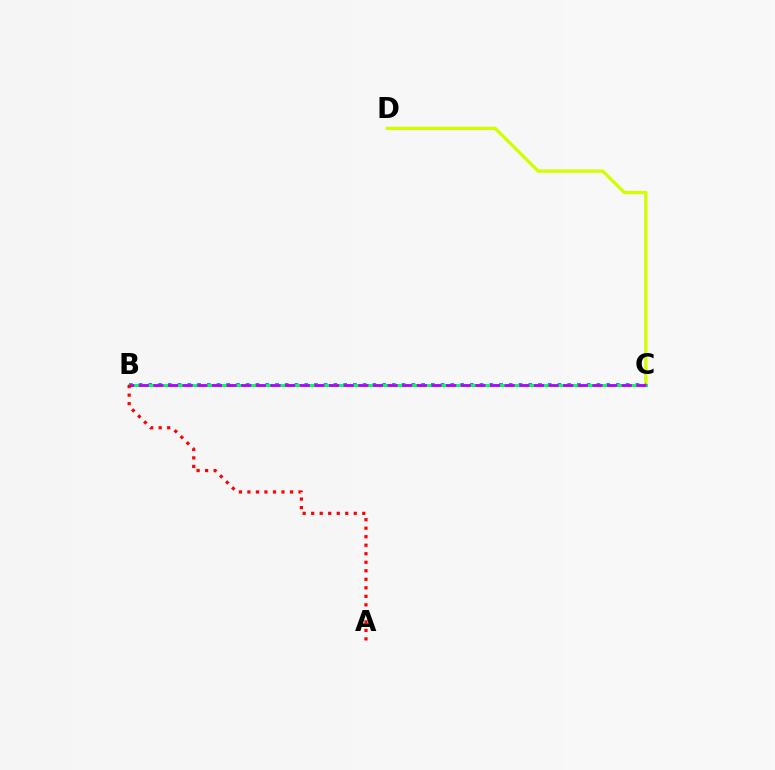{('C', 'D'): [{'color': '#d1ff00', 'line_style': 'solid', 'thickness': 2.4}], ('B', 'C'): [{'color': '#0074ff', 'line_style': 'dotted', 'thickness': 2.65}, {'color': '#00ff5c', 'line_style': 'solid', 'thickness': 2.11}, {'color': '#b900ff', 'line_style': 'dashed', 'thickness': 1.99}], ('A', 'B'): [{'color': '#ff0000', 'line_style': 'dotted', 'thickness': 2.31}]}